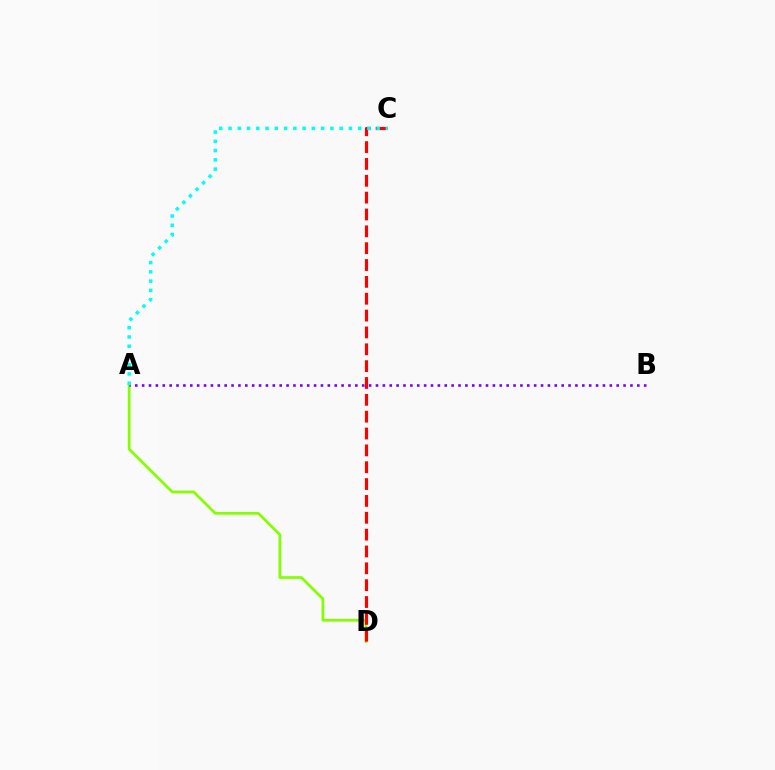{('A', 'D'): [{'color': '#84ff00', 'line_style': 'solid', 'thickness': 1.97}], ('A', 'B'): [{'color': '#7200ff', 'line_style': 'dotted', 'thickness': 1.87}], ('C', 'D'): [{'color': '#ff0000', 'line_style': 'dashed', 'thickness': 2.29}], ('A', 'C'): [{'color': '#00fff6', 'line_style': 'dotted', 'thickness': 2.52}]}